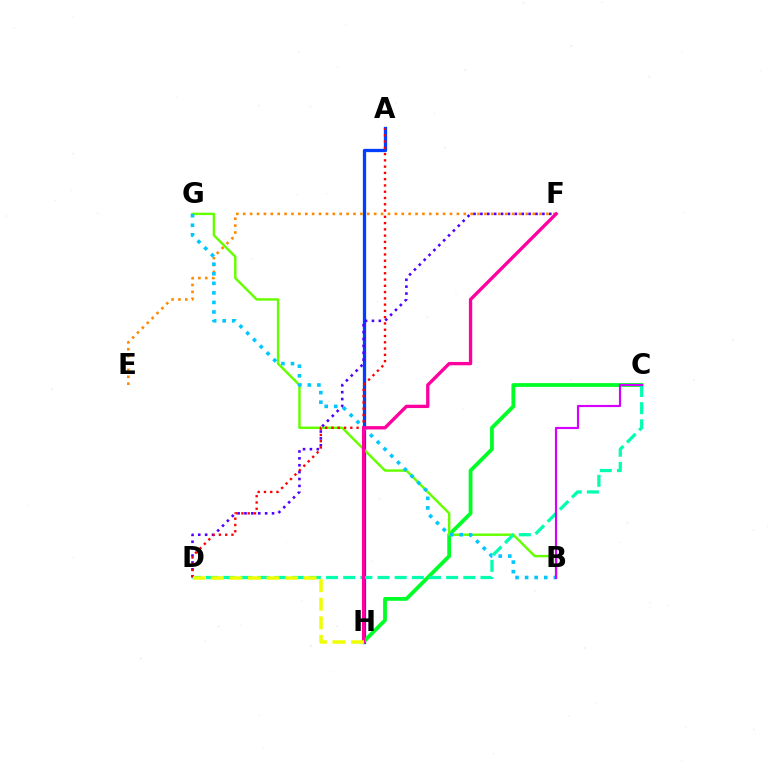{('A', 'H'): [{'color': '#003fff', 'line_style': 'solid', 'thickness': 2.37}], ('C', 'H'): [{'color': '#00ff27', 'line_style': 'solid', 'thickness': 2.74}], ('E', 'F'): [{'color': '#ff8800', 'line_style': 'dotted', 'thickness': 1.87}], ('B', 'G'): [{'color': '#66ff00', 'line_style': 'solid', 'thickness': 1.75}, {'color': '#00c7ff', 'line_style': 'dotted', 'thickness': 2.6}], ('D', 'F'): [{'color': '#4f00ff', 'line_style': 'dotted', 'thickness': 1.87}], ('C', 'D'): [{'color': '#00ffaf', 'line_style': 'dashed', 'thickness': 2.33}], ('B', 'C'): [{'color': '#d600ff', 'line_style': 'solid', 'thickness': 1.56}], ('A', 'D'): [{'color': '#ff0000', 'line_style': 'dotted', 'thickness': 1.7}], ('F', 'H'): [{'color': '#ff00a0', 'line_style': 'solid', 'thickness': 2.4}], ('D', 'H'): [{'color': '#eeff00', 'line_style': 'dashed', 'thickness': 2.52}]}